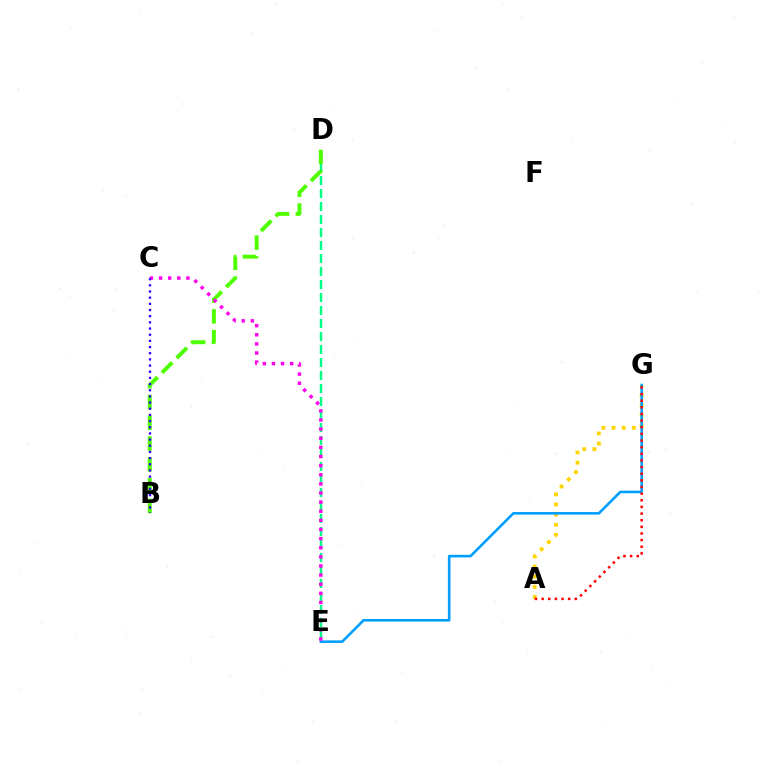{('D', 'E'): [{'color': '#00ff86', 'line_style': 'dashed', 'thickness': 1.77}], ('A', 'G'): [{'color': '#ffd500', 'line_style': 'dotted', 'thickness': 2.75}, {'color': '#ff0000', 'line_style': 'dotted', 'thickness': 1.8}], ('B', 'D'): [{'color': '#4fff00', 'line_style': 'dashed', 'thickness': 2.82}], ('E', 'G'): [{'color': '#009eff', 'line_style': 'solid', 'thickness': 1.87}], ('C', 'E'): [{'color': '#ff00ed', 'line_style': 'dotted', 'thickness': 2.48}], ('B', 'C'): [{'color': '#3700ff', 'line_style': 'dotted', 'thickness': 1.68}]}